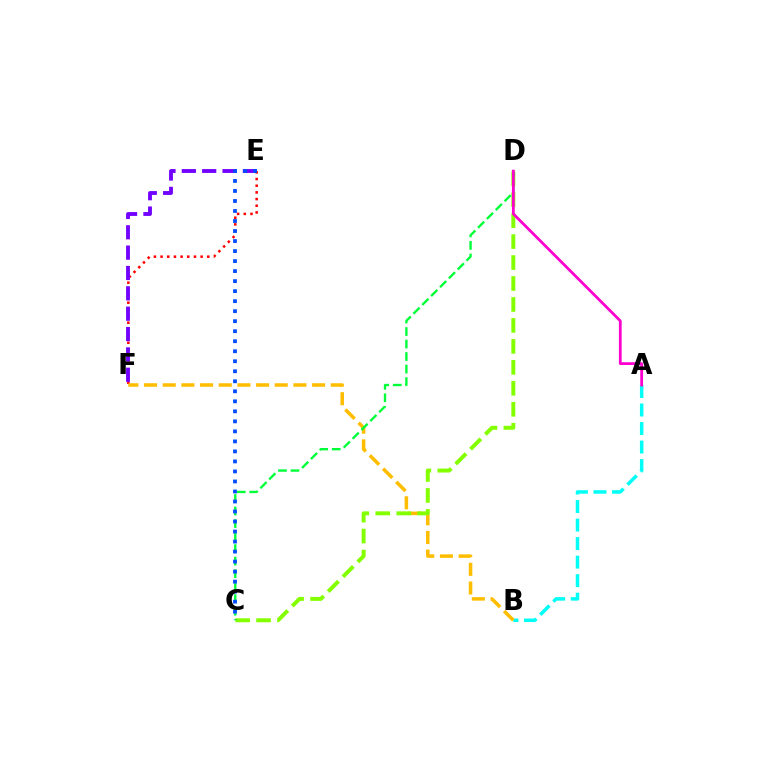{('A', 'B'): [{'color': '#00fff6', 'line_style': 'dashed', 'thickness': 2.52}], ('E', 'F'): [{'color': '#ff0000', 'line_style': 'dotted', 'thickness': 1.81}, {'color': '#7200ff', 'line_style': 'dashed', 'thickness': 2.76}], ('B', 'F'): [{'color': '#ffbd00', 'line_style': 'dashed', 'thickness': 2.54}], ('C', 'D'): [{'color': '#84ff00', 'line_style': 'dashed', 'thickness': 2.85}, {'color': '#00ff39', 'line_style': 'dashed', 'thickness': 1.7}], ('C', 'E'): [{'color': '#004bff', 'line_style': 'dotted', 'thickness': 2.72}], ('A', 'D'): [{'color': '#ff00cf', 'line_style': 'solid', 'thickness': 2.0}]}